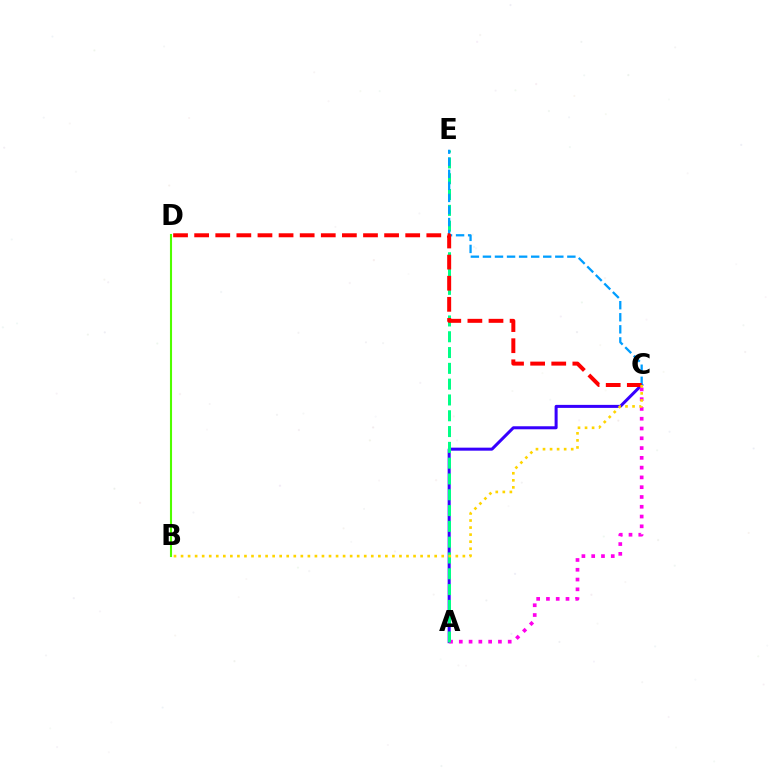{('A', 'C'): [{'color': '#3700ff', 'line_style': 'solid', 'thickness': 2.18}, {'color': '#ff00ed', 'line_style': 'dotted', 'thickness': 2.66}], ('B', 'D'): [{'color': '#4fff00', 'line_style': 'solid', 'thickness': 1.52}], ('A', 'E'): [{'color': '#00ff86', 'line_style': 'dashed', 'thickness': 2.15}], ('C', 'E'): [{'color': '#009eff', 'line_style': 'dashed', 'thickness': 1.64}], ('C', 'D'): [{'color': '#ff0000', 'line_style': 'dashed', 'thickness': 2.87}], ('B', 'C'): [{'color': '#ffd500', 'line_style': 'dotted', 'thickness': 1.91}]}